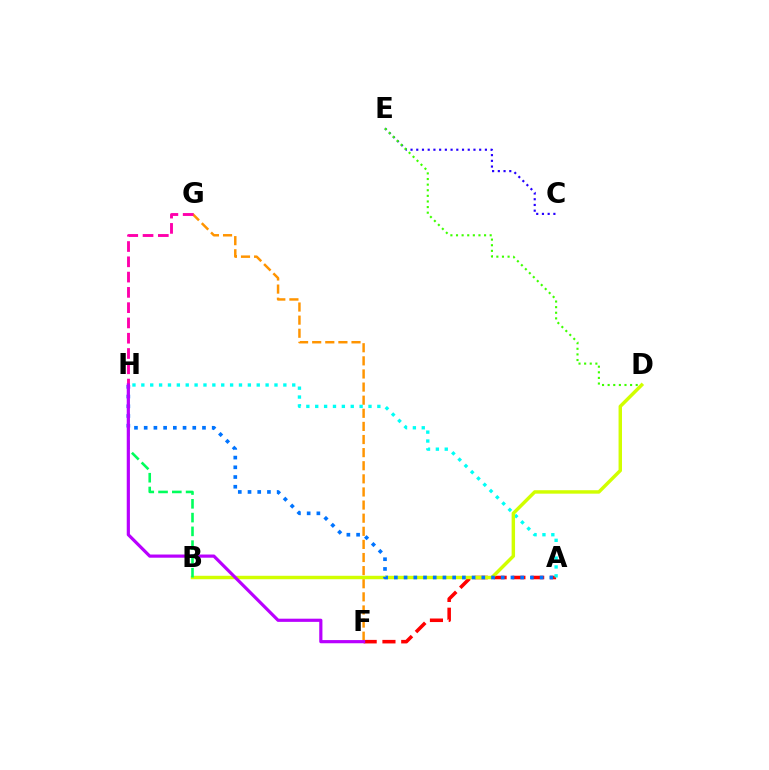{('A', 'F'): [{'color': '#ff0000', 'line_style': 'dashed', 'thickness': 2.55}], ('F', 'G'): [{'color': '#ff9400', 'line_style': 'dashed', 'thickness': 1.78}], ('G', 'H'): [{'color': '#ff00ac', 'line_style': 'dashed', 'thickness': 2.08}], ('A', 'H'): [{'color': '#00fff6', 'line_style': 'dotted', 'thickness': 2.41}, {'color': '#0074ff', 'line_style': 'dotted', 'thickness': 2.64}], ('C', 'E'): [{'color': '#2500ff', 'line_style': 'dotted', 'thickness': 1.55}], ('D', 'E'): [{'color': '#3dff00', 'line_style': 'dotted', 'thickness': 1.52}], ('B', 'D'): [{'color': '#d1ff00', 'line_style': 'solid', 'thickness': 2.48}], ('B', 'H'): [{'color': '#00ff5c', 'line_style': 'dashed', 'thickness': 1.87}], ('F', 'H'): [{'color': '#b900ff', 'line_style': 'solid', 'thickness': 2.29}]}